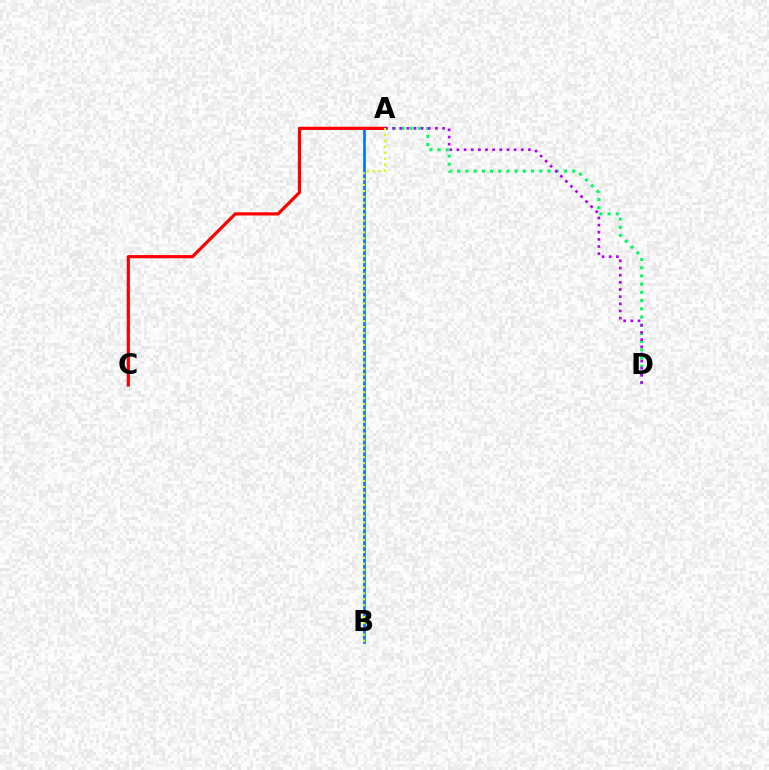{('A', 'D'): [{'color': '#00ff5c', 'line_style': 'dotted', 'thickness': 2.23}, {'color': '#b900ff', 'line_style': 'dotted', 'thickness': 1.94}], ('A', 'B'): [{'color': '#0074ff', 'line_style': 'solid', 'thickness': 1.92}, {'color': '#d1ff00', 'line_style': 'dotted', 'thickness': 1.61}], ('A', 'C'): [{'color': '#ff0000', 'line_style': 'solid', 'thickness': 2.29}]}